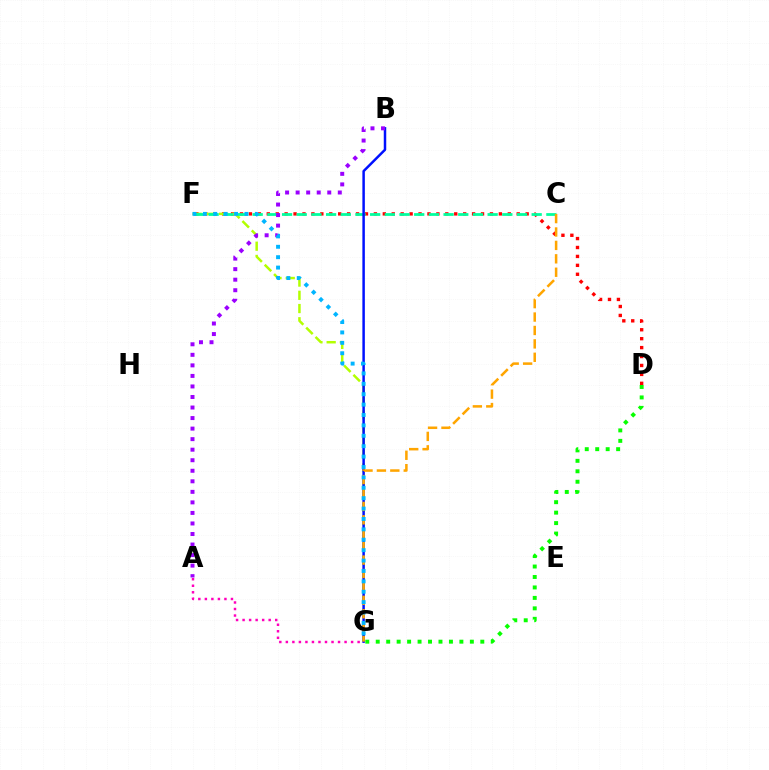{('D', 'F'): [{'color': '#ff0000', 'line_style': 'dotted', 'thickness': 2.43}], ('F', 'G'): [{'color': '#b3ff00', 'line_style': 'dashed', 'thickness': 1.8}, {'color': '#00b5ff', 'line_style': 'dotted', 'thickness': 2.82}], ('C', 'F'): [{'color': '#00ff9d', 'line_style': 'dashed', 'thickness': 1.99}], ('D', 'G'): [{'color': '#08ff00', 'line_style': 'dotted', 'thickness': 2.84}], ('B', 'G'): [{'color': '#0010ff', 'line_style': 'solid', 'thickness': 1.79}], ('A', 'B'): [{'color': '#9b00ff', 'line_style': 'dotted', 'thickness': 2.86}], ('C', 'G'): [{'color': '#ffa500', 'line_style': 'dashed', 'thickness': 1.82}], ('A', 'G'): [{'color': '#ff00bd', 'line_style': 'dotted', 'thickness': 1.77}]}